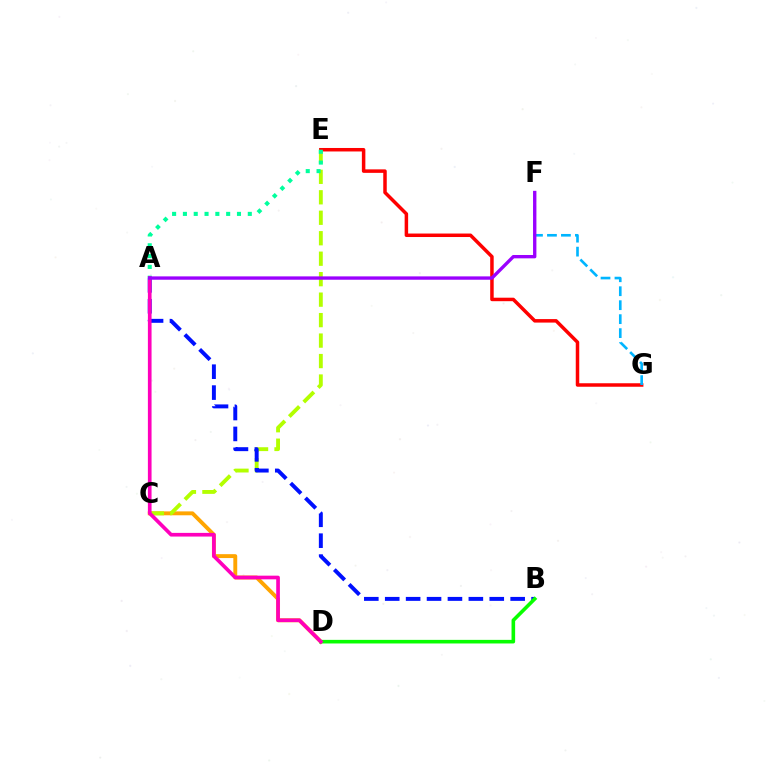{('C', 'D'): [{'color': '#ffa500', 'line_style': 'solid', 'thickness': 2.8}], ('C', 'E'): [{'color': '#b3ff00', 'line_style': 'dashed', 'thickness': 2.78}], ('A', 'B'): [{'color': '#0010ff', 'line_style': 'dashed', 'thickness': 2.84}], ('E', 'G'): [{'color': '#ff0000', 'line_style': 'solid', 'thickness': 2.52}], ('B', 'D'): [{'color': '#08ff00', 'line_style': 'solid', 'thickness': 2.59}], ('A', 'E'): [{'color': '#00ff9d', 'line_style': 'dotted', 'thickness': 2.94}], ('F', 'G'): [{'color': '#00b5ff', 'line_style': 'dashed', 'thickness': 1.9}], ('A', 'D'): [{'color': '#ff00bd', 'line_style': 'solid', 'thickness': 2.64}], ('A', 'F'): [{'color': '#9b00ff', 'line_style': 'solid', 'thickness': 2.41}]}